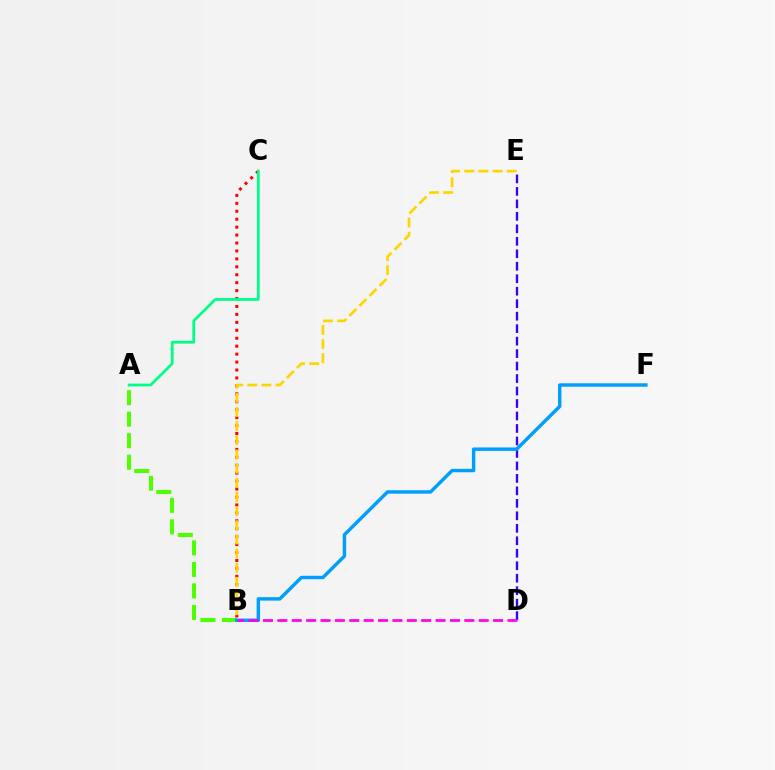{('B', 'C'): [{'color': '#ff0000', 'line_style': 'dotted', 'thickness': 2.16}], ('B', 'E'): [{'color': '#ffd500', 'line_style': 'dashed', 'thickness': 1.92}], ('A', 'B'): [{'color': '#4fff00', 'line_style': 'dashed', 'thickness': 2.92}], ('D', 'E'): [{'color': '#3700ff', 'line_style': 'dashed', 'thickness': 1.7}], ('B', 'F'): [{'color': '#009eff', 'line_style': 'solid', 'thickness': 2.47}], ('B', 'D'): [{'color': '#ff00ed', 'line_style': 'dashed', 'thickness': 1.95}], ('A', 'C'): [{'color': '#00ff86', 'line_style': 'solid', 'thickness': 2.0}]}